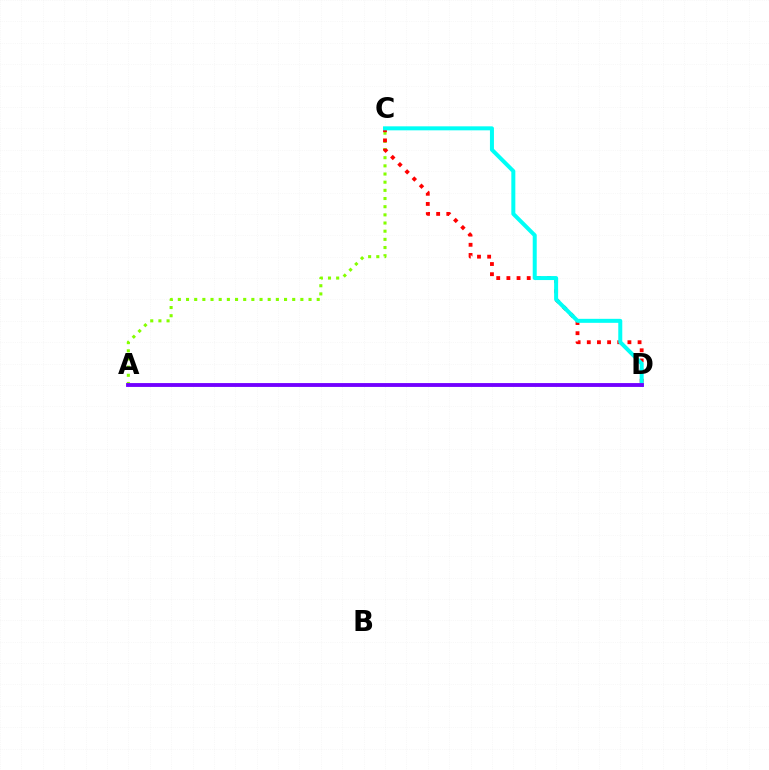{('A', 'C'): [{'color': '#84ff00', 'line_style': 'dotted', 'thickness': 2.22}], ('C', 'D'): [{'color': '#ff0000', 'line_style': 'dotted', 'thickness': 2.76}, {'color': '#00fff6', 'line_style': 'solid', 'thickness': 2.88}], ('A', 'D'): [{'color': '#7200ff', 'line_style': 'solid', 'thickness': 2.77}]}